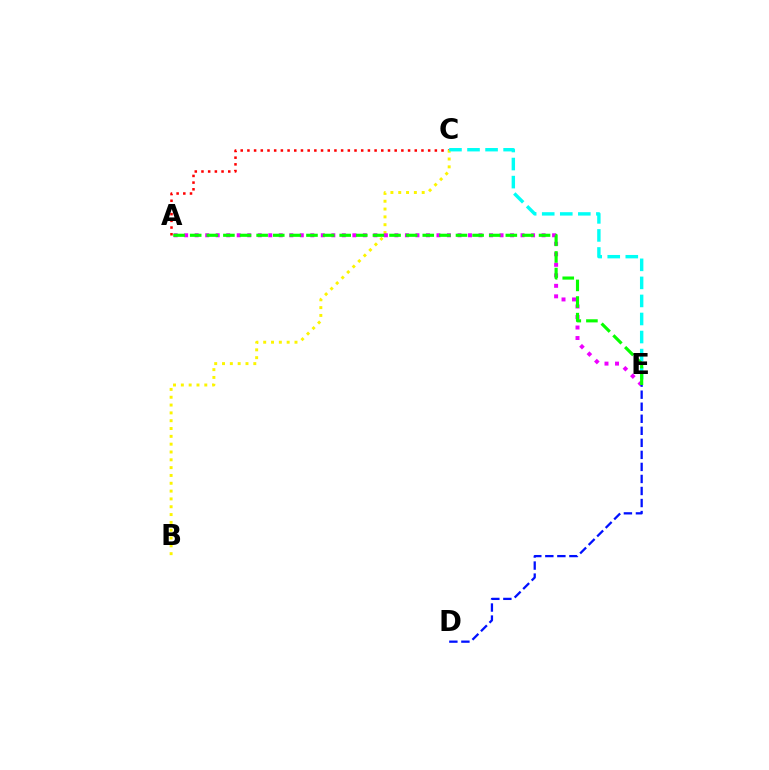{('A', 'C'): [{'color': '#ff0000', 'line_style': 'dotted', 'thickness': 1.82}], ('B', 'C'): [{'color': '#fcf500', 'line_style': 'dotted', 'thickness': 2.13}], ('C', 'E'): [{'color': '#00fff6', 'line_style': 'dashed', 'thickness': 2.45}], ('A', 'E'): [{'color': '#ee00ff', 'line_style': 'dotted', 'thickness': 2.86}, {'color': '#08ff00', 'line_style': 'dashed', 'thickness': 2.26}], ('D', 'E'): [{'color': '#0010ff', 'line_style': 'dashed', 'thickness': 1.64}]}